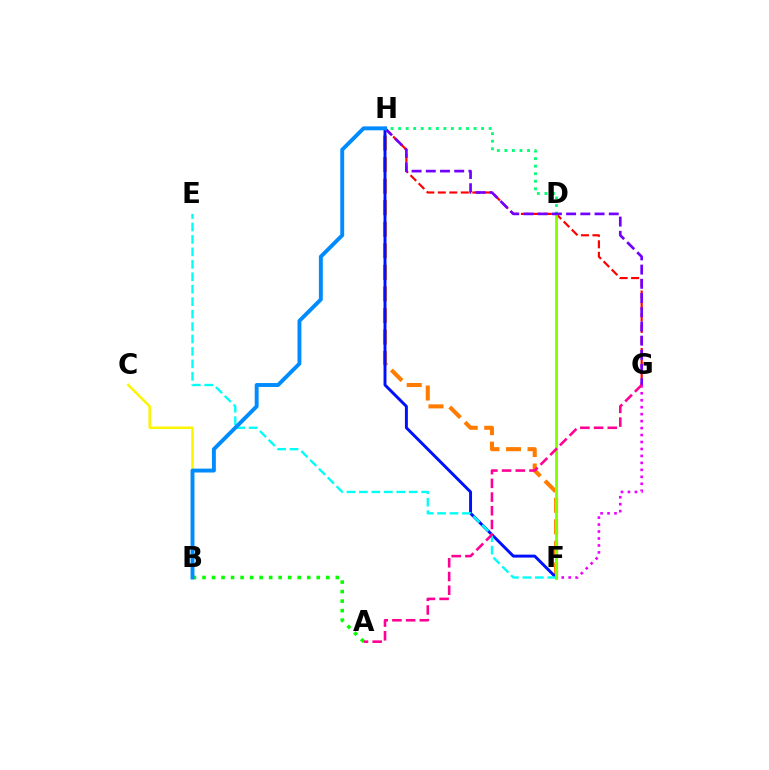{('F', 'H'): [{'color': '#ff7c00', 'line_style': 'dashed', 'thickness': 2.93}, {'color': '#0010ff', 'line_style': 'solid', 'thickness': 2.12}], ('F', 'G'): [{'color': '#ee00ff', 'line_style': 'dotted', 'thickness': 1.89}], ('G', 'H'): [{'color': '#ff0000', 'line_style': 'dashed', 'thickness': 1.56}, {'color': '#7200ff', 'line_style': 'dashed', 'thickness': 1.93}], ('D', 'H'): [{'color': '#00ff74', 'line_style': 'dotted', 'thickness': 2.05}], ('D', 'F'): [{'color': '#84ff00', 'line_style': 'solid', 'thickness': 2.05}], ('A', 'B'): [{'color': '#08ff00', 'line_style': 'dotted', 'thickness': 2.59}], ('B', 'C'): [{'color': '#fcf500', 'line_style': 'solid', 'thickness': 1.81}], ('E', 'F'): [{'color': '#00fff6', 'line_style': 'dashed', 'thickness': 1.69}], ('B', 'H'): [{'color': '#008cff', 'line_style': 'solid', 'thickness': 2.81}], ('A', 'G'): [{'color': '#ff0094', 'line_style': 'dashed', 'thickness': 1.86}]}